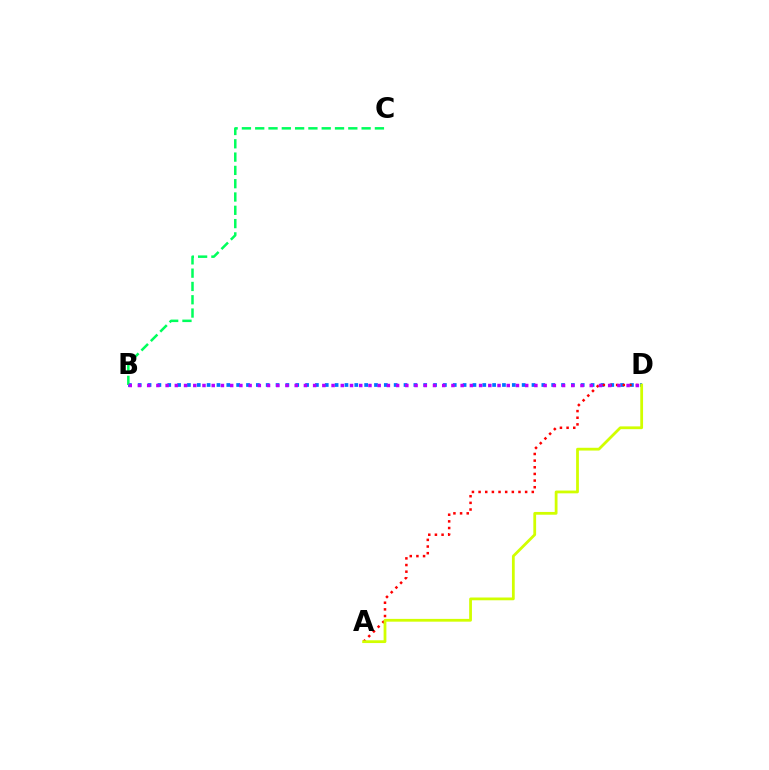{('B', 'D'): [{'color': '#0074ff', 'line_style': 'dotted', 'thickness': 2.67}, {'color': '#b900ff', 'line_style': 'dotted', 'thickness': 2.5}], ('A', 'D'): [{'color': '#ff0000', 'line_style': 'dotted', 'thickness': 1.81}, {'color': '#d1ff00', 'line_style': 'solid', 'thickness': 2.0}], ('B', 'C'): [{'color': '#00ff5c', 'line_style': 'dashed', 'thickness': 1.81}]}